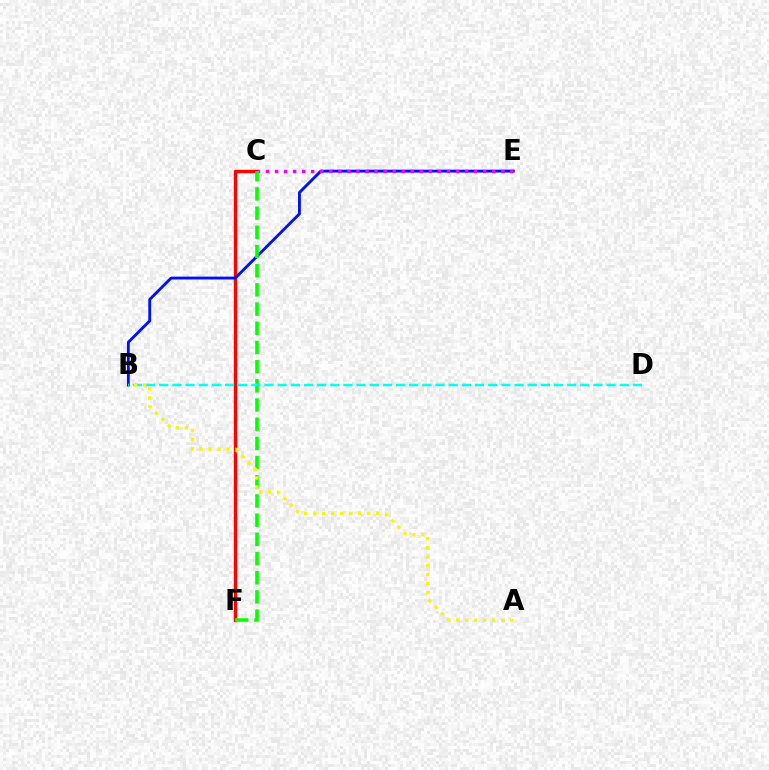{('C', 'F'): [{'color': '#ff0000', 'line_style': 'solid', 'thickness': 2.44}, {'color': '#08ff00', 'line_style': 'dashed', 'thickness': 2.61}], ('B', 'E'): [{'color': '#0010ff', 'line_style': 'solid', 'thickness': 2.06}], ('C', 'E'): [{'color': '#ee00ff', 'line_style': 'dotted', 'thickness': 2.46}], ('B', 'D'): [{'color': '#00fff6', 'line_style': 'dashed', 'thickness': 1.79}], ('A', 'B'): [{'color': '#fcf500', 'line_style': 'dotted', 'thickness': 2.44}]}